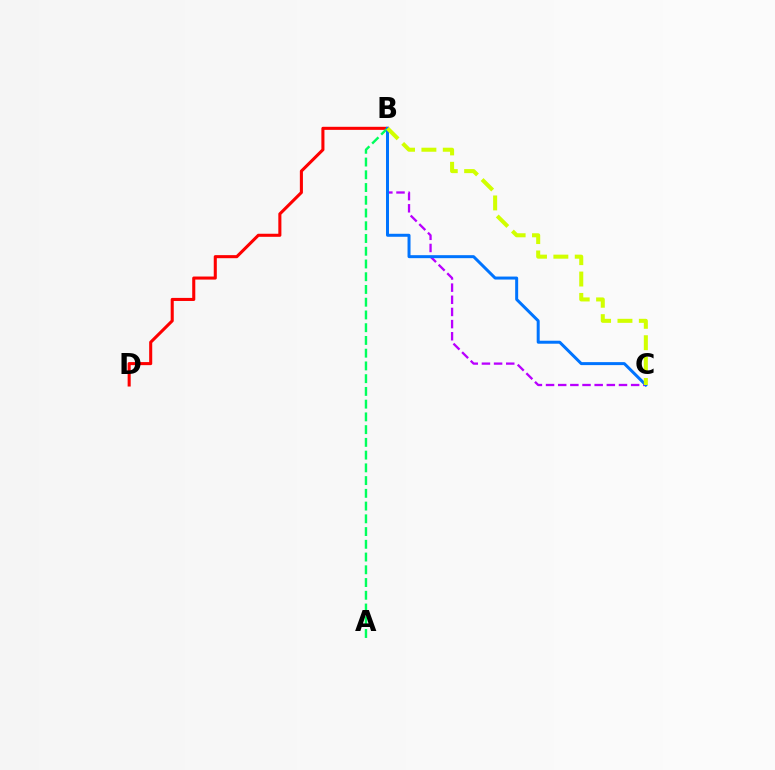{('B', 'D'): [{'color': '#ff0000', 'line_style': 'solid', 'thickness': 2.21}], ('A', 'B'): [{'color': '#00ff5c', 'line_style': 'dashed', 'thickness': 1.73}], ('B', 'C'): [{'color': '#b900ff', 'line_style': 'dashed', 'thickness': 1.65}, {'color': '#0074ff', 'line_style': 'solid', 'thickness': 2.15}, {'color': '#d1ff00', 'line_style': 'dashed', 'thickness': 2.9}]}